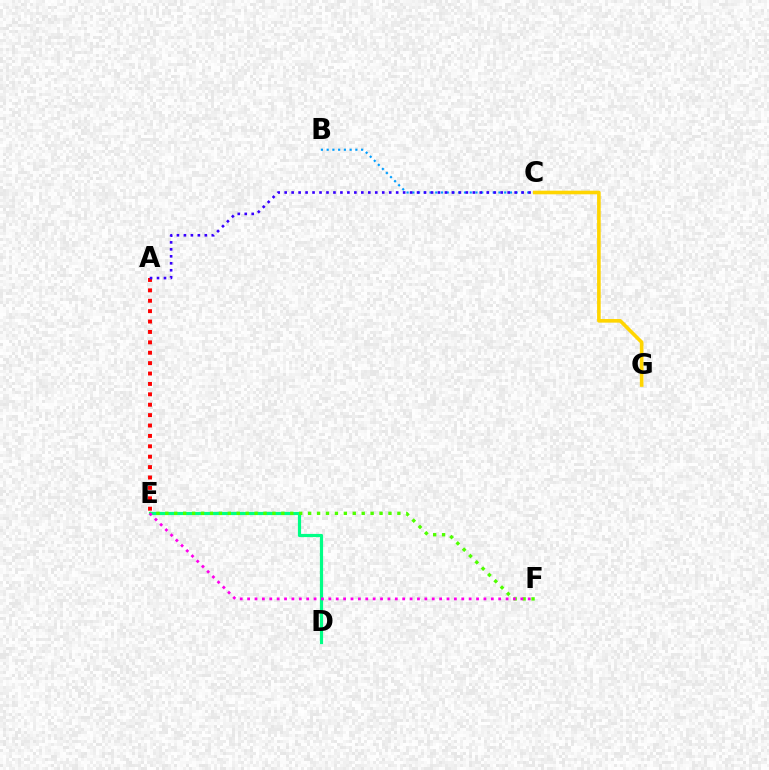{('A', 'E'): [{'color': '#ff0000', 'line_style': 'dotted', 'thickness': 2.82}], ('B', 'C'): [{'color': '#009eff', 'line_style': 'dotted', 'thickness': 1.56}], ('D', 'E'): [{'color': '#00ff86', 'line_style': 'solid', 'thickness': 2.29}], ('E', 'F'): [{'color': '#4fff00', 'line_style': 'dotted', 'thickness': 2.42}, {'color': '#ff00ed', 'line_style': 'dotted', 'thickness': 2.01}], ('C', 'G'): [{'color': '#ffd500', 'line_style': 'solid', 'thickness': 2.6}], ('A', 'C'): [{'color': '#3700ff', 'line_style': 'dotted', 'thickness': 1.89}]}